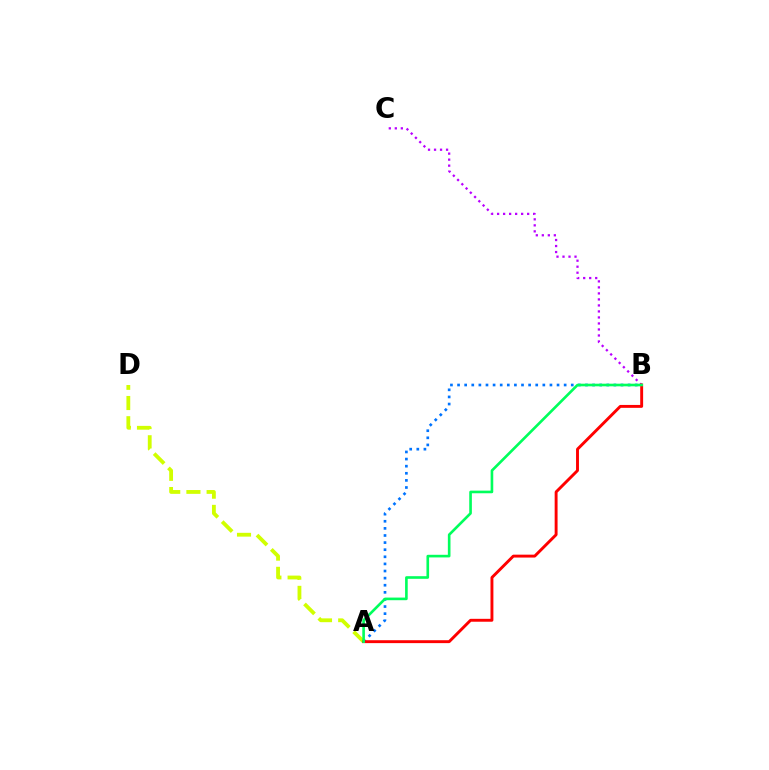{('B', 'C'): [{'color': '#b900ff', 'line_style': 'dotted', 'thickness': 1.63}], ('A', 'B'): [{'color': '#0074ff', 'line_style': 'dotted', 'thickness': 1.93}, {'color': '#ff0000', 'line_style': 'solid', 'thickness': 2.09}, {'color': '#00ff5c', 'line_style': 'solid', 'thickness': 1.9}], ('A', 'D'): [{'color': '#d1ff00', 'line_style': 'dashed', 'thickness': 2.75}]}